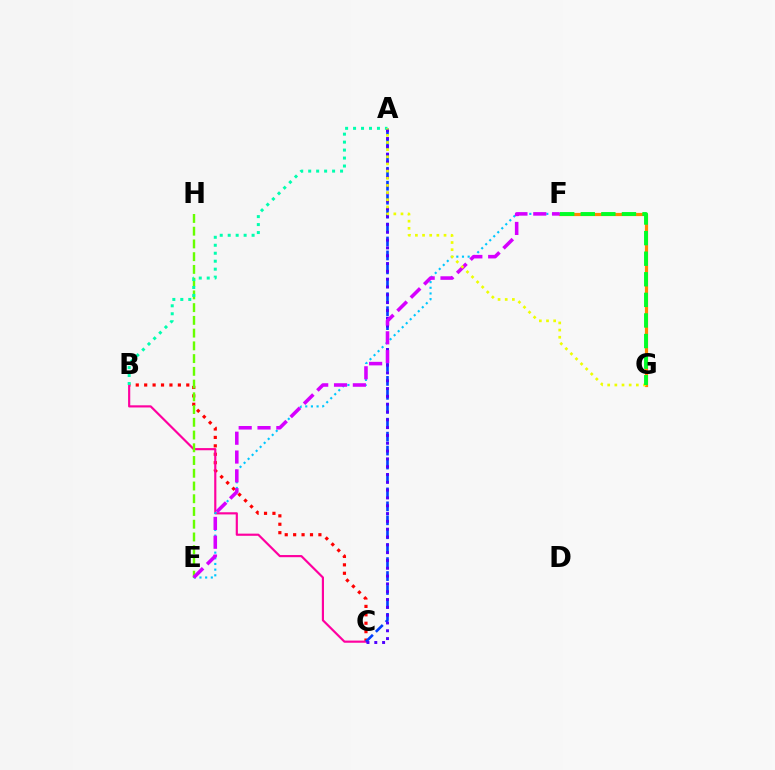{('B', 'C'): [{'color': '#ff0000', 'line_style': 'dotted', 'thickness': 2.29}, {'color': '#ff00a0', 'line_style': 'solid', 'thickness': 1.56}], ('A', 'C'): [{'color': '#003fff', 'line_style': 'dashed', 'thickness': 1.89}, {'color': '#4f00ff', 'line_style': 'dotted', 'thickness': 2.12}], ('F', 'G'): [{'color': '#ff8800', 'line_style': 'solid', 'thickness': 2.3}, {'color': '#00ff27', 'line_style': 'dashed', 'thickness': 2.8}], ('E', 'H'): [{'color': '#66ff00', 'line_style': 'dashed', 'thickness': 1.73}], ('E', 'F'): [{'color': '#00c7ff', 'line_style': 'dotted', 'thickness': 1.54}, {'color': '#d600ff', 'line_style': 'dashed', 'thickness': 2.56}], ('A', 'B'): [{'color': '#00ffaf', 'line_style': 'dotted', 'thickness': 2.16}], ('A', 'G'): [{'color': '#eeff00', 'line_style': 'dotted', 'thickness': 1.94}]}